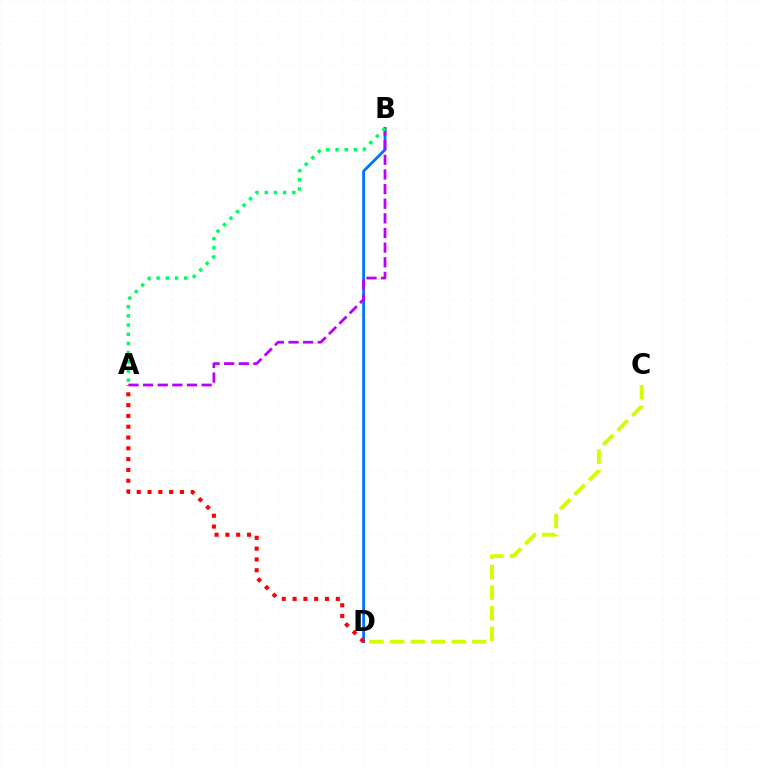{('B', 'D'): [{'color': '#0074ff', 'line_style': 'solid', 'thickness': 2.01}], ('A', 'D'): [{'color': '#ff0000', 'line_style': 'dotted', 'thickness': 2.94}], ('A', 'B'): [{'color': '#b900ff', 'line_style': 'dashed', 'thickness': 1.99}, {'color': '#00ff5c', 'line_style': 'dotted', 'thickness': 2.49}], ('C', 'D'): [{'color': '#d1ff00', 'line_style': 'dashed', 'thickness': 2.79}]}